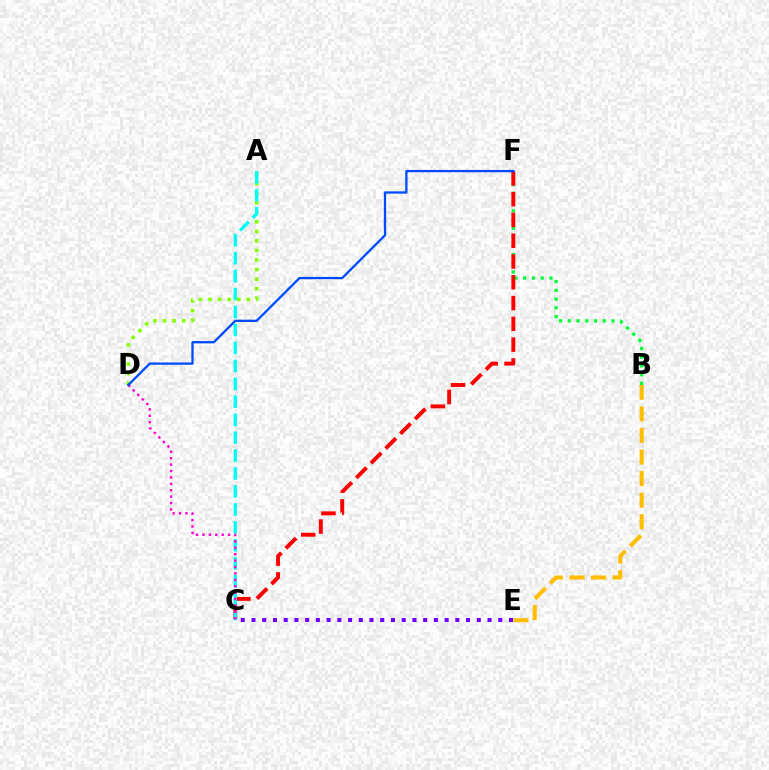{('A', 'D'): [{'color': '#84ff00', 'line_style': 'dotted', 'thickness': 2.6}], ('B', 'F'): [{'color': '#00ff39', 'line_style': 'dotted', 'thickness': 2.37}], ('C', 'F'): [{'color': '#ff0000', 'line_style': 'dashed', 'thickness': 2.82}], ('C', 'E'): [{'color': '#7200ff', 'line_style': 'dotted', 'thickness': 2.91}], ('A', 'C'): [{'color': '#00fff6', 'line_style': 'dashed', 'thickness': 2.44}], ('C', 'D'): [{'color': '#ff00cf', 'line_style': 'dotted', 'thickness': 1.74}], ('D', 'F'): [{'color': '#004bff', 'line_style': 'solid', 'thickness': 1.65}], ('B', 'E'): [{'color': '#ffbd00', 'line_style': 'dashed', 'thickness': 2.93}]}